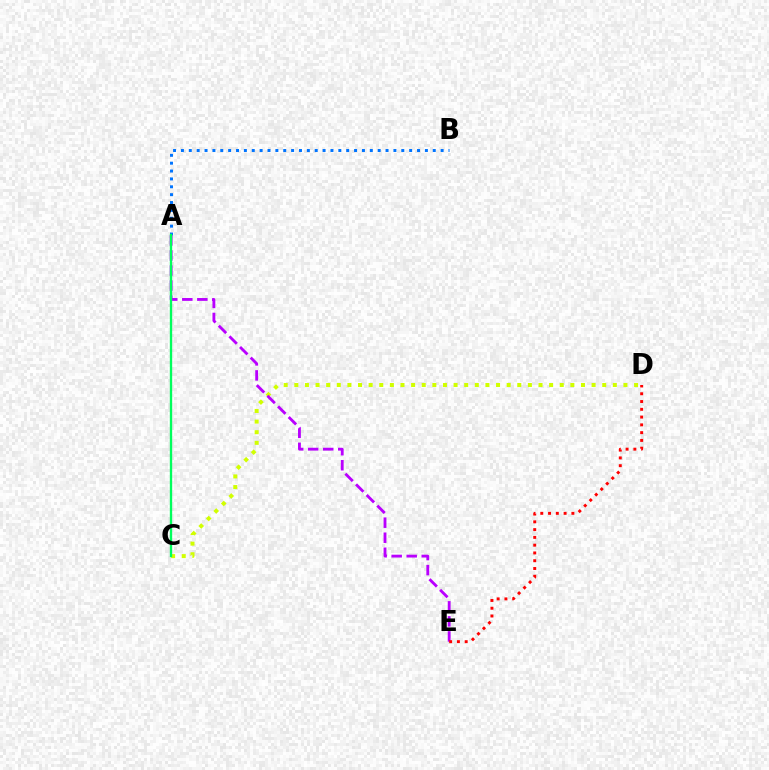{('C', 'D'): [{'color': '#d1ff00', 'line_style': 'dotted', 'thickness': 2.88}], ('A', 'B'): [{'color': '#0074ff', 'line_style': 'dotted', 'thickness': 2.14}], ('A', 'E'): [{'color': '#b900ff', 'line_style': 'dashed', 'thickness': 2.04}], ('D', 'E'): [{'color': '#ff0000', 'line_style': 'dotted', 'thickness': 2.11}], ('A', 'C'): [{'color': '#00ff5c', 'line_style': 'solid', 'thickness': 1.69}]}